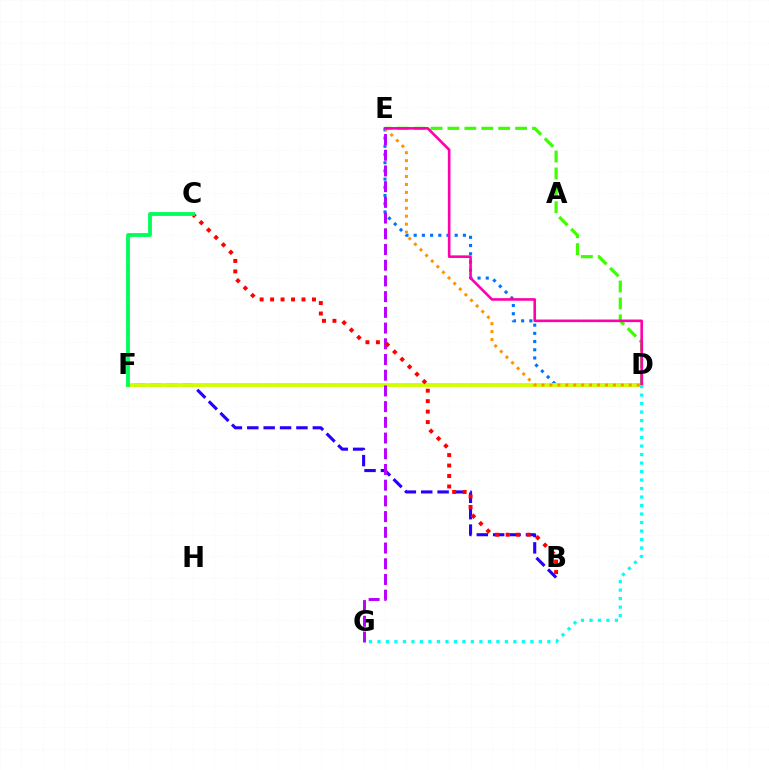{('B', 'F'): [{'color': '#2500ff', 'line_style': 'dashed', 'thickness': 2.23}], ('D', 'E'): [{'color': '#0074ff', 'line_style': 'dotted', 'thickness': 2.23}, {'color': '#3dff00', 'line_style': 'dashed', 'thickness': 2.3}, {'color': '#ff9400', 'line_style': 'dotted', 'thickness': 2.16}, {'color': '#ff00ac', 'line_style': 'solid', 'thickness': 1.89}], ('D', 'F'): [{'color': '#d1ff00', 'line_style': 'solid', 'thickness': 2.77}], ('E', 'G'): [{'color': '#b900ff', 'line_style': 'dashed', 'thickness': 2.13}], ('B', 'C'): [{'color': '#ff0000', 'line_style': 'dotted', 'thickness': 2.84}], ('C', 'F'): [{'color': '#00ff5c', 'line_style': 'solid', 'thickness': 2.74}], ('D', 'G'): [{'color': '#00fff6', 'line_style': 'dotted', 'thickness': 2.31}]}